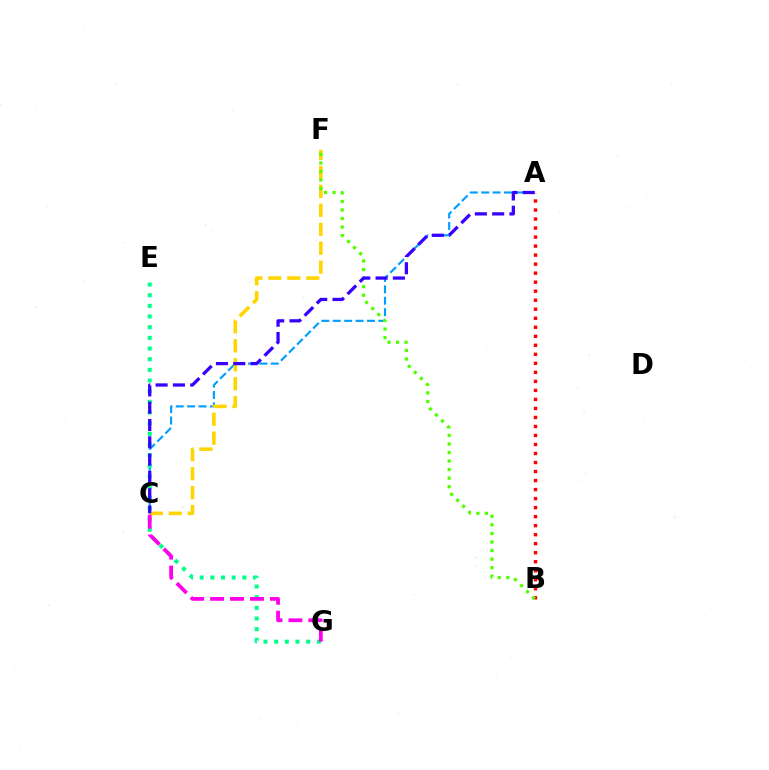{('A', 'C'): [{'color': '#009eff', 'line_style': 'dashed', 'thickness': 1.55}, {'color': '#3700ff', 'line_style': 'dashed', 'thickness': 2.35}], ('E', 'G'): [{'color': '#00ff86', 'line_style': 'dotted', 'thickness': 2.9}], ('A', 'B'): [{'color': '#ff0000', 'line_style': 'dotted', 'thickness': 2.45}], ('C', 'F'): [{'color': '#ffd500', 'line_style': 'dashed', 'thickness': 2.58}], ('B', 'F'): [{'color': '#4fff00', 'line_style': 'dotted', 'thickness': 2.32}], ('C', 'G'): [{'color': '#ff00ed', 'line_style': 'dashed', 'thickness': 2.71}]}